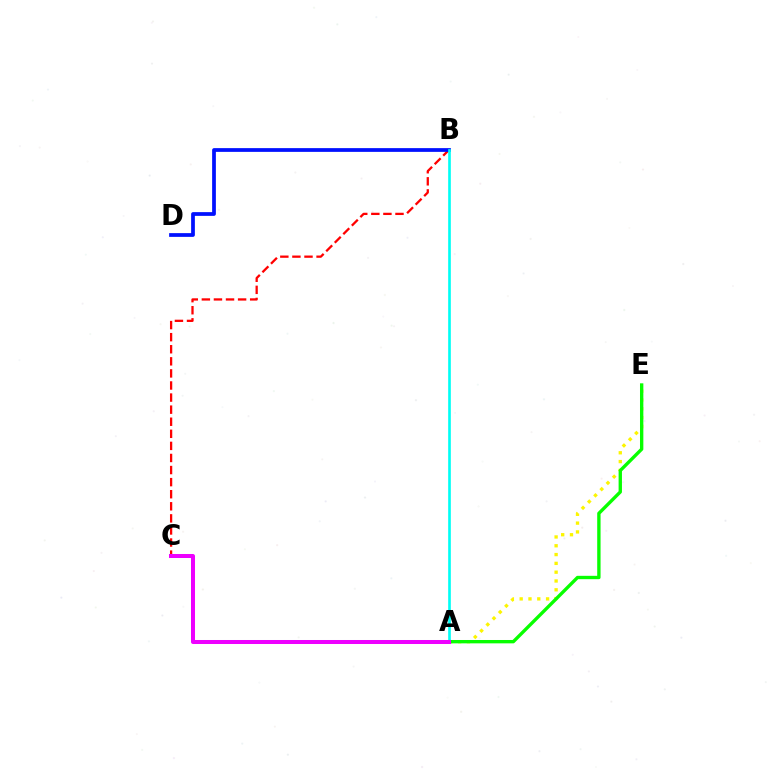{('B', 'C'): [{'color': '#ff0000', 'line_style': 'dashed', 'thickness': 1.64}], ('A', 'E'): [{'color': '#fcf500', 'line_style': 'dotted', 'thickness': 2.39}, {'color': '#08ff00', 'line_style': 'solid', 'thickness': 2.41}], ('B', 'D'): [{'color': '#0010ff', 'line_style': 'solid', 'thickness': 2.69}], ('A', 'B'): [{'color': '#00fff6', 'line_style': 'solid', 'thickness': 1.91}], ('A', 'C'): [{'color': '#ee00ff', 'line_style': 'solid', 'thickness': 2.89}]}